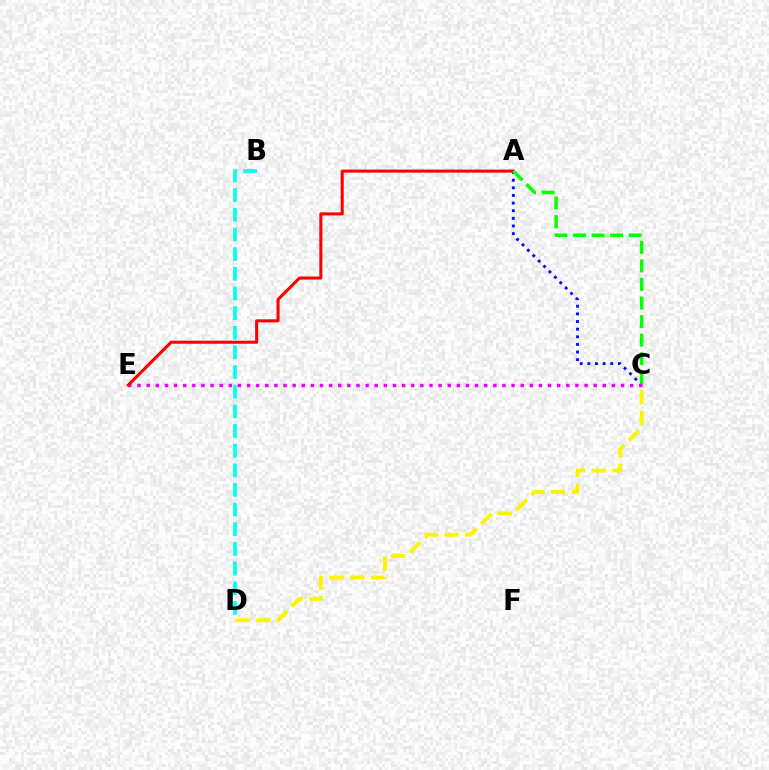{('C', 'D'): [{'color': '#fcf500', 'line_style': 'dashed', 'thickness': 2.82}], ('A', 'C'): [{'color': '#0010ff', 'line_style': 'dotted', 'thickness': 2.07}, {'color': '#08ff00', 'line_style': 'dashed', 'thickness': 2.52}], ('C', 'E'): [{'color': '#ee00ff', 'line_style': 'dotted', 'thickness': 2.48}], ('A', 'E'): [{'color': '#ff0000', 'line_style': 'solid', 'thickness': 2.2}], ('B', 'D'): [{'color': '#00fff6', 'line_style': 'dashed', 'thickness': 2.67}]}